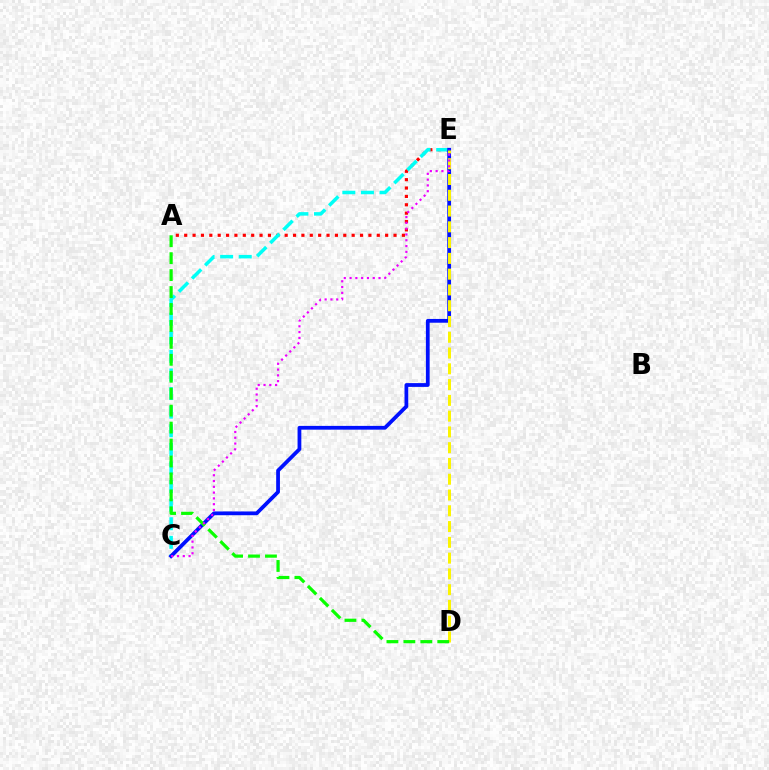{('A', 'E'): [{'color': '#ff0000', 'line_style': 'dotted', 'thickness': 2.27}], ('C', 'E'): [{'color': '#00fff6', 'line_style': 'dashed', 'thickness': 2.53}, {'color': '#0010ff', 'line_style': 'solid', 'thickness': 2.72}, {'color': '#ee00ff', 'line_style': 'dotted', 'thickness': 1.57}], ('D', 'E'): [{'color': '#fcf500', 'line_style': 'dashed', 'thickness': 2.14}], ('A', 'D'): [{'color': '#08ff00', 'line_style': 'dashed', 'thickness': 2.3}]}